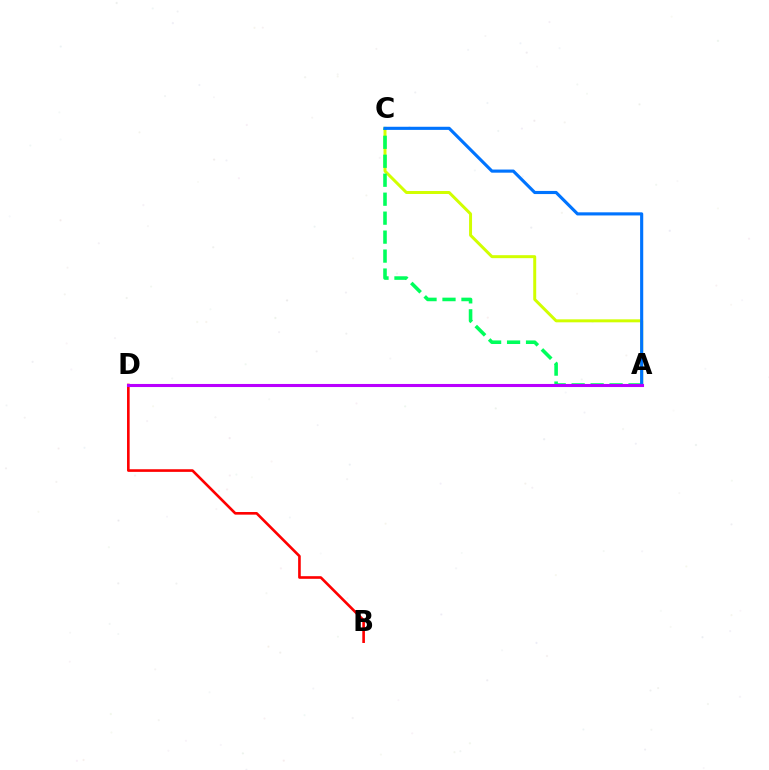{('B', 'D'): [{'color': '#ff0000', 'line_style': 'solid', 'thickness': 1.89}], ('A', 'C'): [{'color': '#d1ff00', 'line_style': 'solid', 'thickness': 2.14}, {'color': '#00ff5c', 'line_style': 'dashed', 'thickness': 2.58}, {'color': '#0074ff', 'line_style': 'solid', 'thickness': 2.25}], ('A', 'D'): [{'color': '#b900ff', 'line_style': 'solid', 'thickness': 2.21}]}